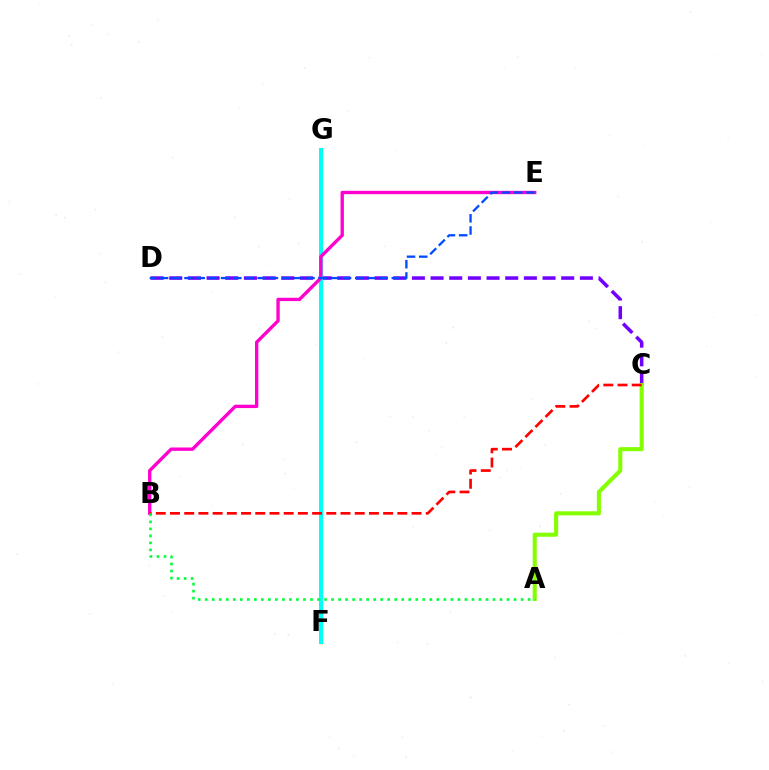{('C', 'D'): [{'color': '#7200ff', 'line_style': 'dashed', 'thickness': 2.54}], ('A', 'C'): [{'color': '#84ff00', 'line_style': 'solid', 'thickness': 2.94}], ('F', 'G'): [{'color': '#ffbd00', 'line_style': 'solid', 'thickness': 2.48}, {'color': '#00fff6', 'line_style': 'solid', 'thickness': 2.84}], ('B', 'E'): [{'color': '#ff00cf', 'line_style': 'solid', 'thickness': 2.41}], ('D', 'E'): [{'color': '#004bff', 'line_style': 'dashed', 'thickness': 1.66}], ('B', 'C'): [{'color': '#ff0000', 'line_style': 'dashed', 'thickness': 1.93}], ('A', 'B'): [{'color': '#00ff39', 'line_style': 'dotted', 'thickness': 1.91}]}